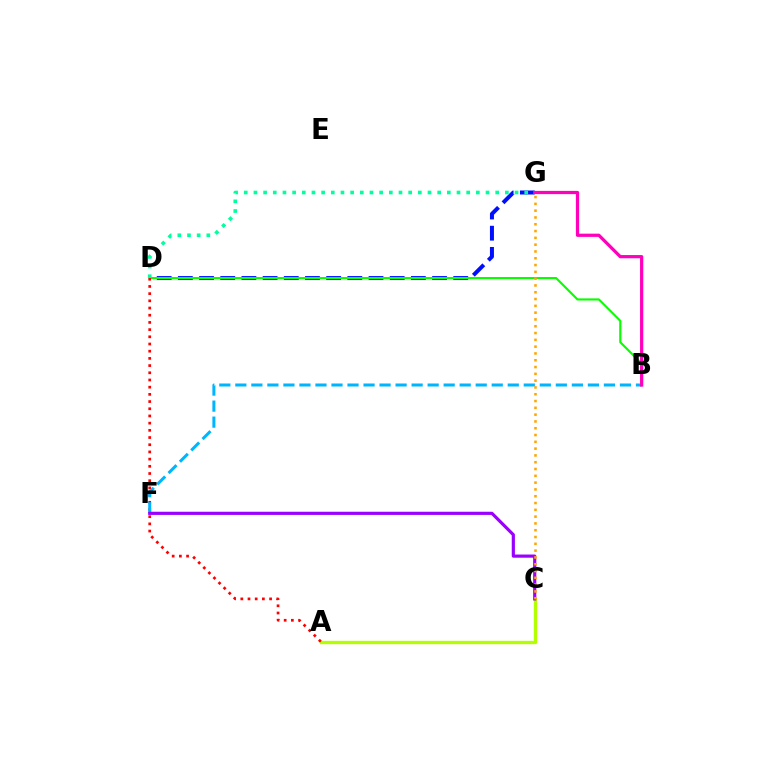{('D', 'G'): [{'color': '#0010ff', 'line_style': 'dashed', 'thickness': 2.88}, {'color': '#00ff9d', 'line_style': 'dotted', 'thickness': 2.63}], ('B', 'D'): [{'color': '#08ff00', 'line_style': 'solid', 'thickness': 1.53}], ('A', 'C'): [{'color': '#b3ff00', 'line_style': 'solid', 'thickness': 2.39}], ('A', 'D'): [{'color': '#ff0000', 'line_style': 'dotted', 'thickness': 1.95}], ('B', 'F'): [{'color': '#00b5ff', 'line_style': 'dashed', 'thickness': 2.18}], ('C', 'F'): [{'color': '#9b00ff', 'line_style': 'solid', 'thickness': 2.28}], ('C', 'G'): [{'color': '#ffa500', 'line_style': 'dotted', 'thickness': 1.85}], ('B', 'G'): [{'color': '#ff00bd', 'line_style': 'solid', 'thickness': 2.33}]}